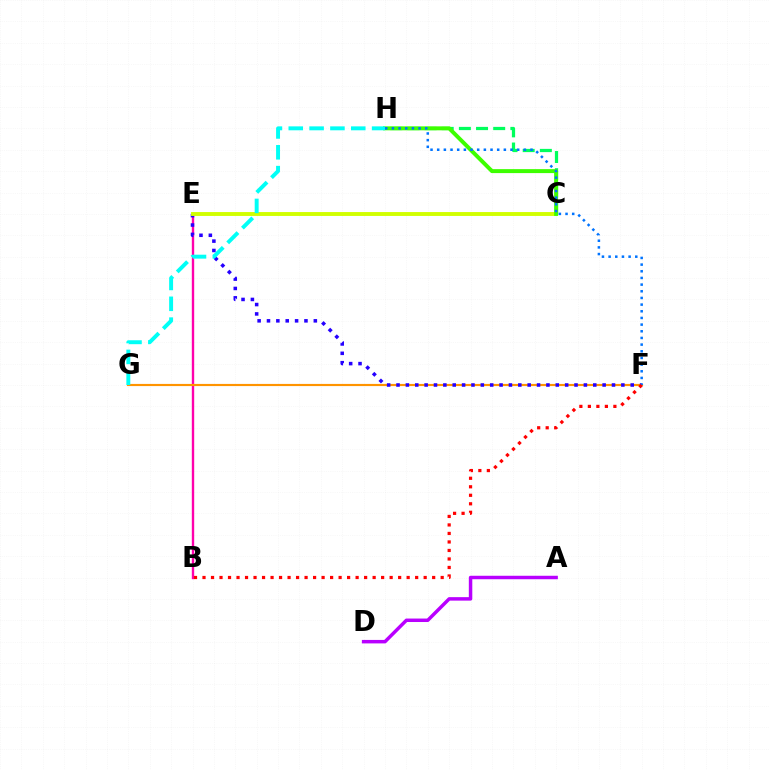{('C', 'H'): [{'color': '#00ff5c', 'line_style': 'dashed', 'thickness': 2.33}, {'color': '#3dff00', 'line_style': 'solid', 'thickness': 2.85}], ('B', 'E'): [{'color': '#ff00ac', 'line_style': 'solid', 'thickness': 1.71}], ('A', 'D'): [{'color': '#b900ff', 'line_style': 'solid', 'thickness': 2.5}], ('F', 'G'): [{'color': '#ff9400', 'line_style': 'solid', 'thickness': 1.56}], ('E', 'F'): [{'color': '#2500ff', 'line_style': 'dotted', 'thickness': 2.55}], ('C', 'E'): [{'color': '#d1ff00', 'line_style': 'solid', 'thickness': 2.8}], ('F', 'H'): [{'color': '#0074ff', 'line_style': 'dotted', 'thickness': 1.81}], ('G', 'H'): [{'color': '#00fff6', 'line_style': 'dashed', 'thickness': 2.83}], ('B', 'F'): [{'color': '#ff0000', 'line_style': 'dotted', 'thickness': 2.31}]}